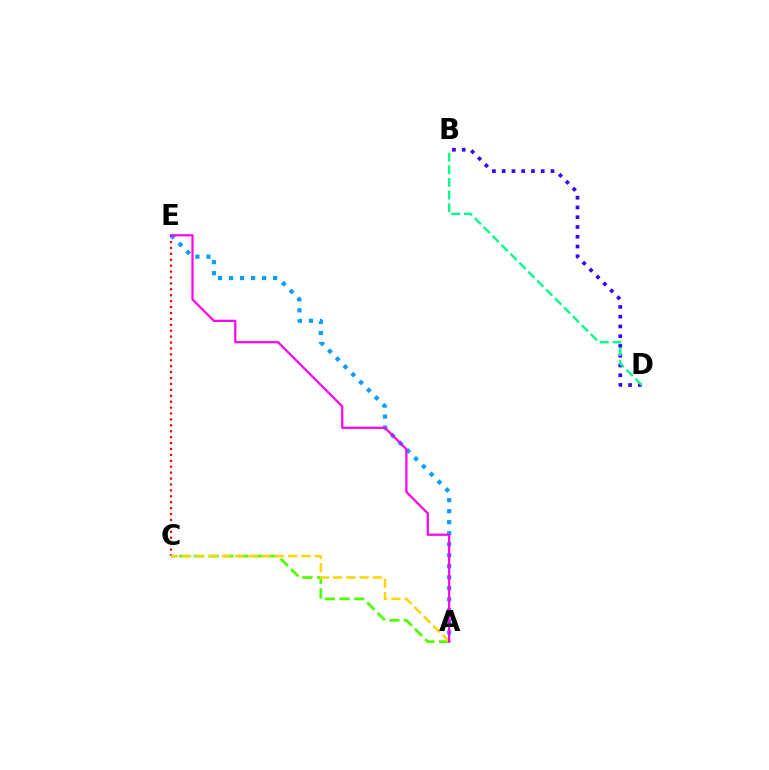{('B', 'D'): [{'color': '#3700ff', 'line_style': 'dotted', 'thickness': 2.65}, {'color': '#00ff86', 'line_style': 'dashed', 'thickness': 1.71}], ('C', 'E'): [{'color': '#ff0000', 'line_style': 'dotted', 'thickness': 1.61}], ('A', 'E'): [{'color': '#009eff', 'line_style': 'dotted', 'thickness': 2.99}, {'color': '#ff00ed', 'line_style': 'solid', 'thickness': 1.59}], ('A', 'C'): [{'color': '#4fff00', 'line_style': 'dashed', 'thickness': 1.99}, {'color': '#ffd500', 'line_style': 'dashed', 'thickness': 1.8}]}